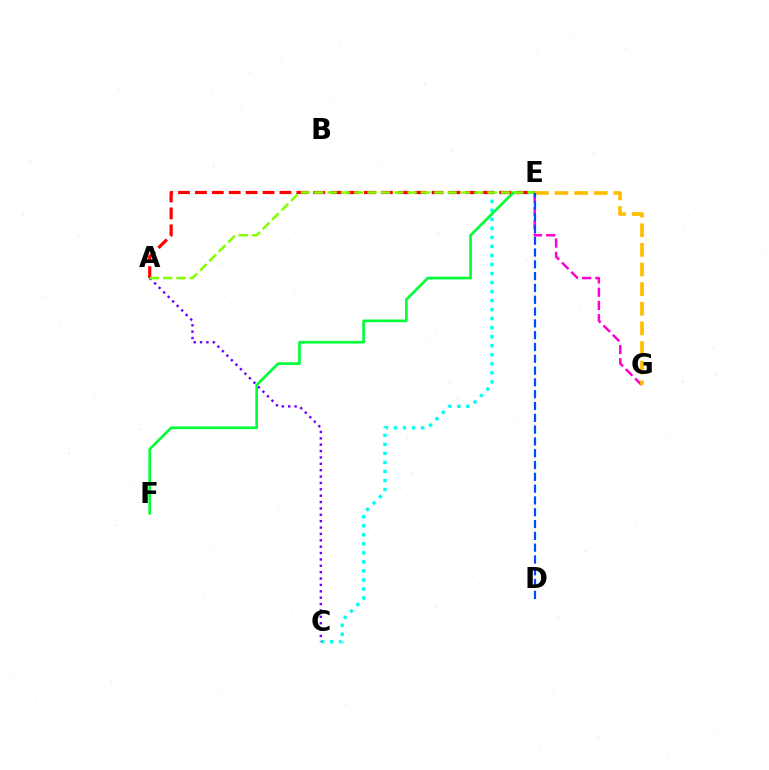{('E', 'G'): [{'color': '#ff00cf', 'line_style': 'dashed', 'thickness': 1.8}, {'color': '#ffbd00', 'line_style': 'dashed', 'thickness': 2.67}], ('C', 'E'): [{'color': '#00fff6', 'line_style': 'dotted', 'thickness': 2.45}], ('A', 'C'): [{'color': '#7200ff', 'line_style': 'dotted', 'thickness': 1.73}], ('E', 'F'): [{'color': '#00ff39', 'line_style': 'solid', 'thickness': 1.93}], ('A', 'E'): [{'color': '#ff0000', 'line_style': 'dashed', 'thickness': 2.3}, {'color': '#84ff00', 'line_style': 'dashed', 'thickness': 1.81}], ('D', 'E'): [{'color': '#004bff', 'line_style': 'dashed', 'thickness': 1.6}]}